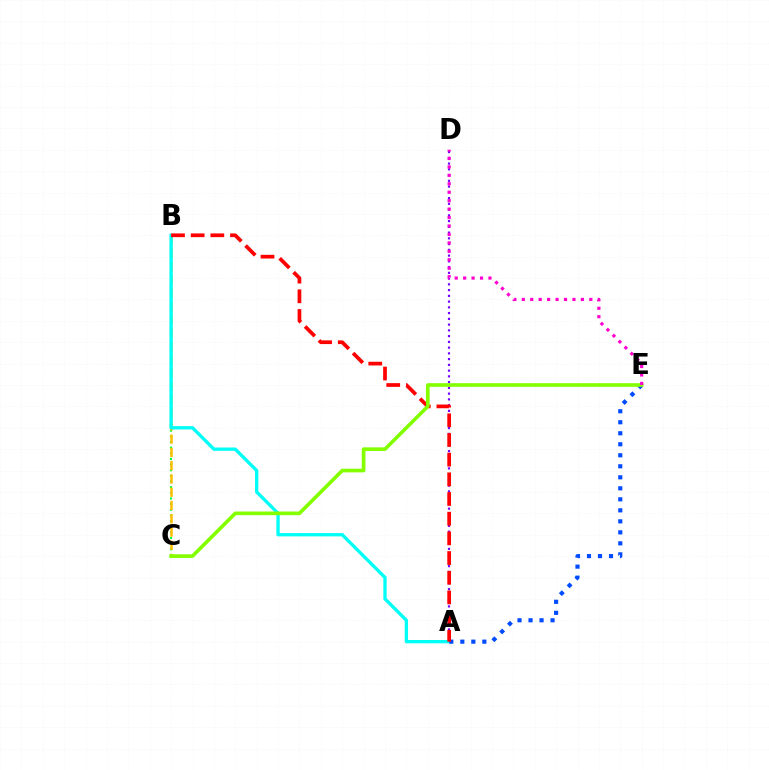{('A', 'D'): [{'color': '#7200ff', 'line_style': 'dotted', 'thickness': 1.56}], ('B', 'C'): [{'color': '#00ff39', 'line_style': 'dotted', 'thickness': 1.53}, {'color': '#ffbd00', 'line_style': 'dashed', 'thickness': 1.8}], ('A', 'B'): [{'color': '#00fff6', 'line_style': 'solid', 'thickness': 2.39}, {'color': '#ff0000', 'line_style': 'dashed', 'thickness': 2.67}], ('A', 'E'): [{'color': '#004bff', 'line_style': 'dotted', 'thickness': 2.99}], ('C', 'E'): [{'color': '#84ff00', 'line_style': 'solid', 'thickness': 2.62}], ('D', 'E'): [{'color': '#ff00cf', 'line_style': 'dotted', 'thickness': 2.29}]}